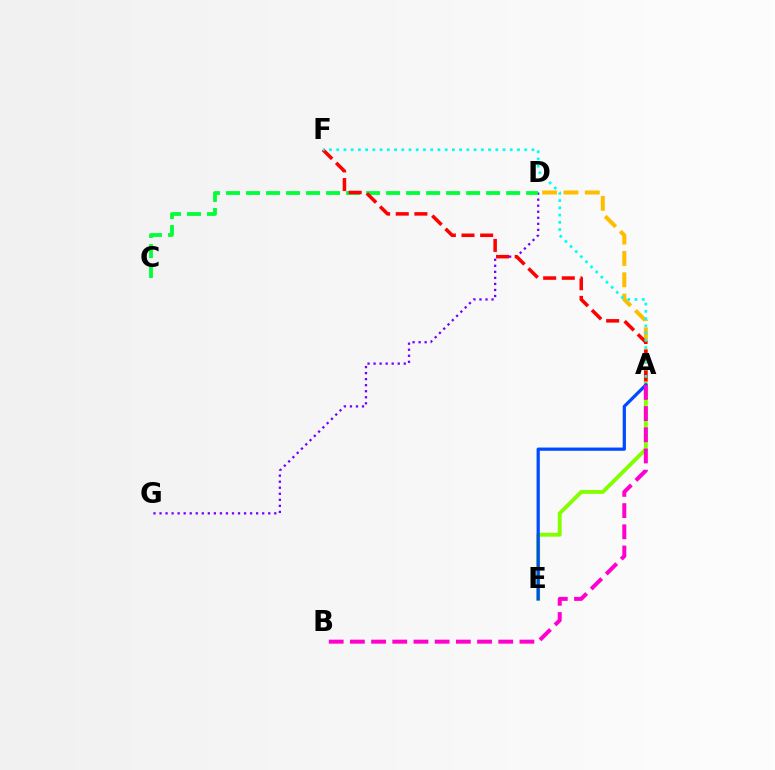{('A', 'E'): [{'color': '#84ff00', 'line_style': 'solid', 'thickness': 2.79}, {'color': '#004bff', 'line_style': 'solid', 'thickness': 2.33}], ('A', 'D'): [{'color': '#ffbd00', 'line_style': 'dashed', 'thickness': 2.9}], ('D', 'G'): [{'color': '#7200ff', 'line_style': 'dotted', 'thickness': 1.64}], ('C', 'D'): [{'color': '#00ff39', 'line_style': 'dashed', 'thickness': 2.72}], ('A', 'F'): [{'color': '#ff0000', 'line_style': 'dashed', 'thickness': 2.53}, {'color': '#00fff6', 'line_style': 'dotted', 'thickness': 1.96}], ('A', 'B'): [{'color': '#ff00cf', 'line_style': 'dashed', 'thickness': 2.88}]}